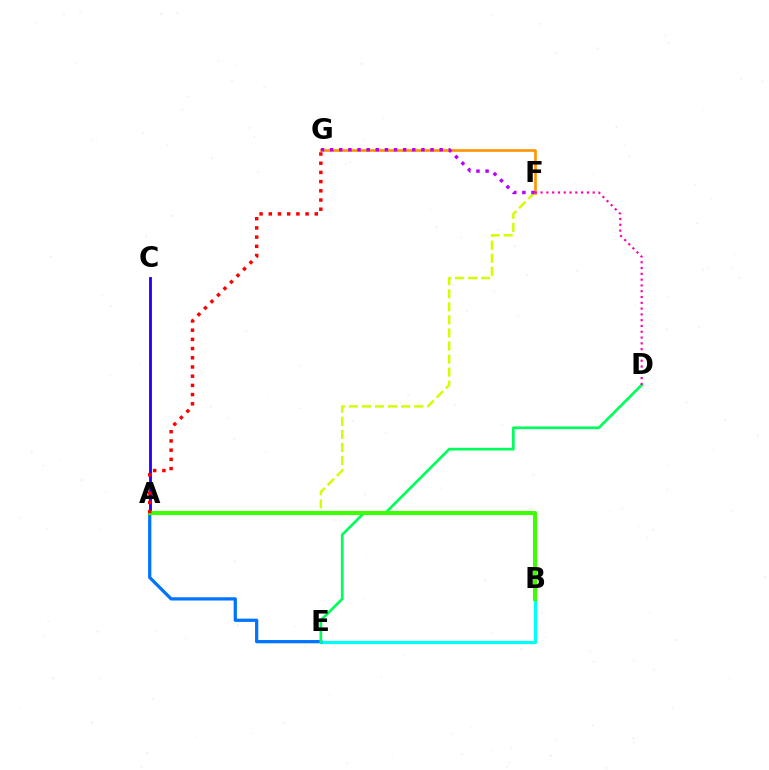{('A', 'C'): [{'color': '#2500ff', 'line_style': 'solid', 'thickness': 2.04}], ('B', 'E'): [{'color': '#00fff6', 'line_style': 'solid', 'thickness': 2.31}], ('A', 'E'): [{'color': '#0074ff', 'line_style': 'solid', 'thickness': 2.34}], ('D', 'E'): [{'color': '#00ff5c', 'line_style': 'solid', 'thickness': 1.95}], ('F', 'G'): [{'color': '#ff9400', 'line_style': 'solid', 'thickness': 1.91}, {'color': '#b900ff', 'line_style': 'dotted', 'thickness': 2.48}], ('A', 'F'): [{'color': '#d1ff00', 'line_style': 'dashed', 'thickness': 1.77}], ('A', 'B'): [{'color': '#3dff00', 'line_style': 'solid', 'thickness': 2.92}], ('A', 'G'): [{'color': '#ff0000', 'line_style': 'dotted', 'thickness': 2.5}], ('D', 'F'): [{'color': '#ff00ac', 'line_style': 'dotted', 'thickness': 1.57}]}